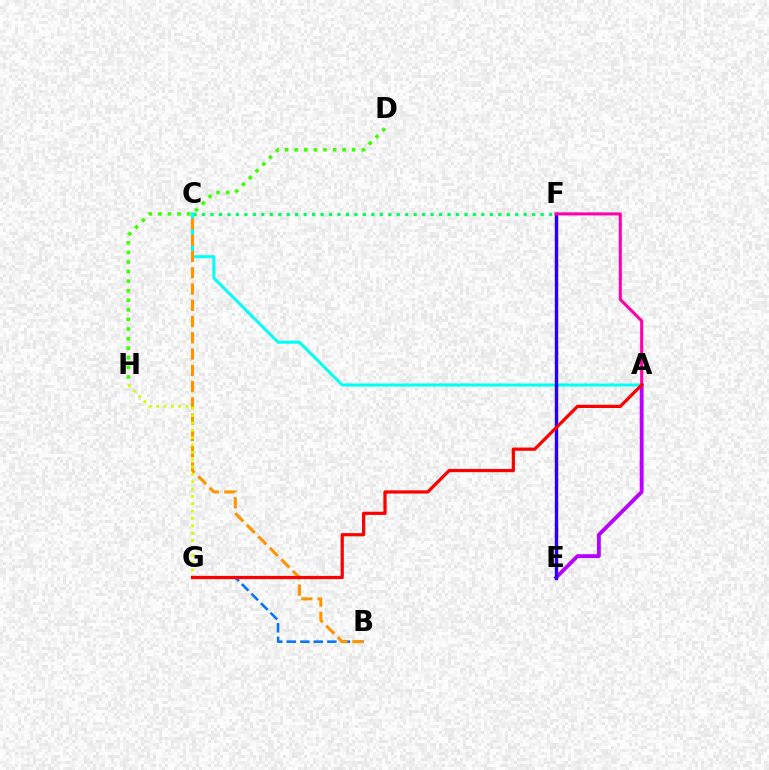{('C', 'F'): [{'color': '#00ff5c', 'line_style': 'dotted', 'thickness': 2.3}], ('B', 'G'): [{'color': '#0074ff', 'line_style': 'dashed', 'thickness': 1.84}], ('A', 'E'): [{'color': '#b900ff', 'line_style': 'solid', 'thickness': 2.76}], ('A', 'C'): [{'color': '#00fff6', 'line_style': 'solid', 'thickness': 2.18}], ('B', 'C'): [{'color': '#ff9400', 'line_style': 'dashed', 'thickness': 2.21}], ('G', 'H'): [{'color': '#d1ff00', 'line_style': 'dotted', 'thickness': 2.0}], ('E', 'F'): [{'color': '#2500ff', 'line_style': 'solid', 'thickness': 2.45}], ('A', 'F'): [{'color': '#ff00ac', 'line_style': 'solid', 'thickness': 2.2}], ('A', 'G'): [{'color': '#ff0000', 'line_style': 'solid', 'thickness': 2.33}], ('D', 'H'): [{'color': '#3dff00', 'line_style': 'dotted', 'thickness': 2.6}]}